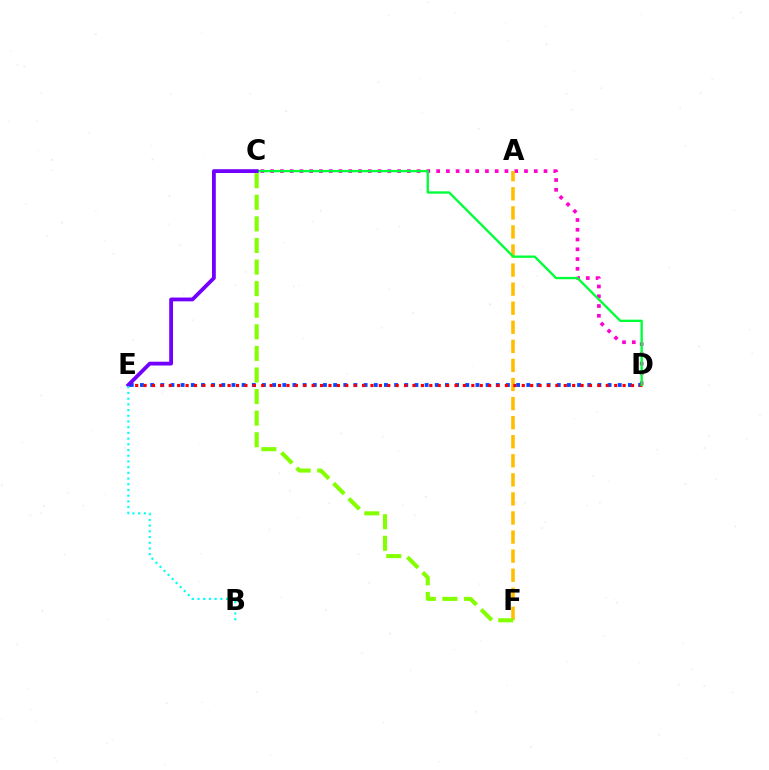{('C', 'D'): [{'color': '#ff00cf', 'line_style': 'dotted', 'thickness': 2.65}, {'color': '#00ff39', 'line_style': 'solid', 'thickness': 1.69}], ('A', 'F'): [{'color': '#ffbd00', 'line_style': 'dashed', 'thickness': 2.59}], ('D', 'E'): [{'color': '#004bff', 'line_style': 'dotted', 'thickness': 2.76}, {'color': '#ff0000', 'line_style': 'dotted', 'thickness': 2.28}], ('C', 'E'): [{'color': '#7200ff', 'line_style': 'solid', 'thickness': 2.74}], ('B', 'E'): [{'color': '#00fff6', 'line_style': 'dotted', 'thickness': 1.55}], ('C', 'F'): [{'color': '#84ff00', 'line_style': 'dashed', 'thickness': 2.93}]}